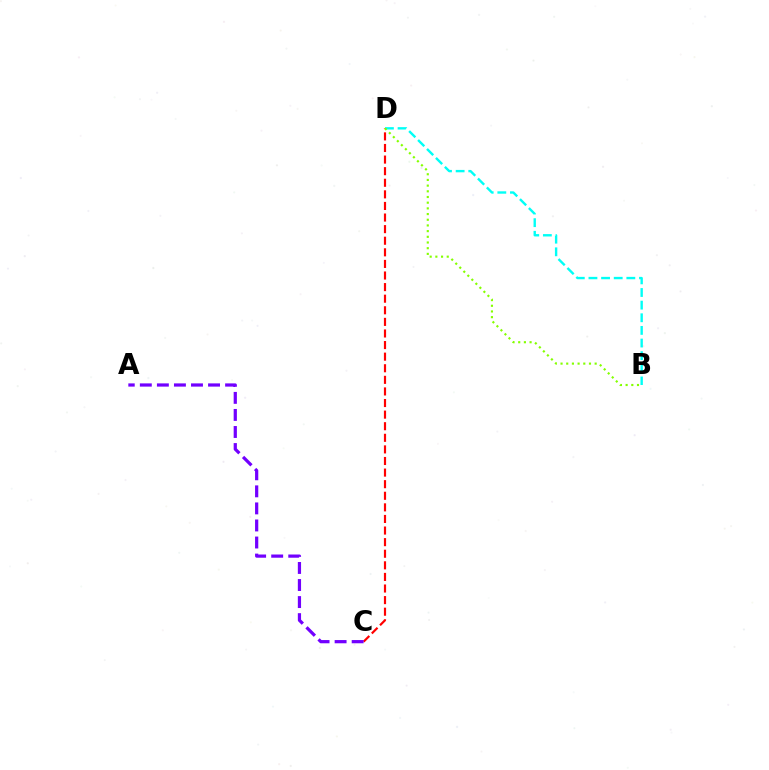{('C', 'D'): [{'color': '#ff0000', 'line_style': 'dashed', 'thickness': 1.57}], ('A', 'C'): [{'color': '#7200ff', 'line_style': 'dashed', 'thickness': 2.32}], ('B', 'D'): [{'color': '#00fff6', 'line_style': 'dashed', 'thickness': 1.72}, {'color': '#84ff00', 'line_style': 'dotted', 'thickness': 1.55}]}